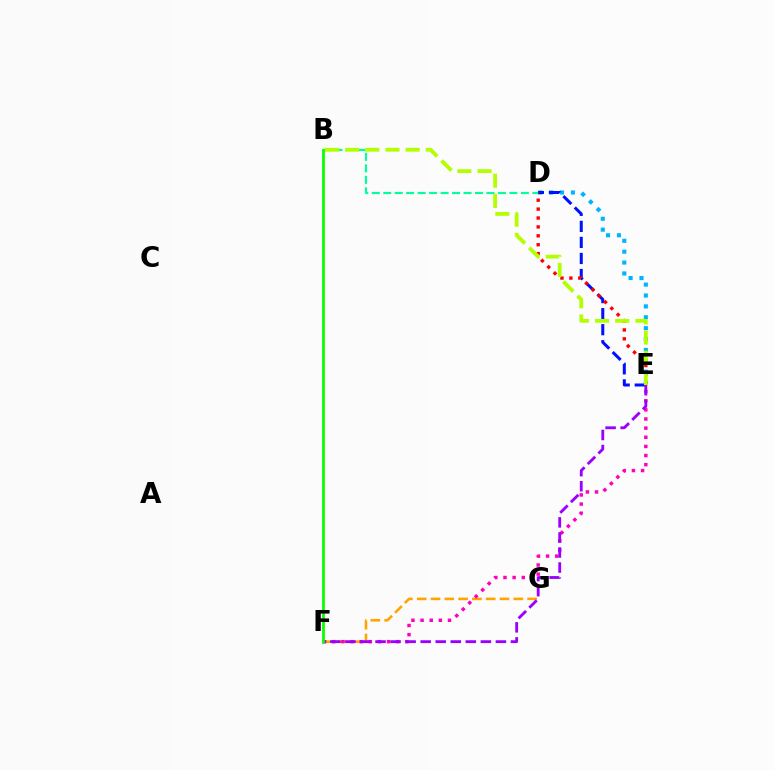{('F', 'G'): [{'color': '#ffa500', 'line_style': 'dashed', 'thickness': 1.87}], ('D', 'E'): [{'color': '#00b5ff', 'line_style': 'dotted', 'thickness': 2.96}, {'color': '#0010ff', 'line_style': 'dashed', 'thickness': 2.18}, {'color': '#ff0000', 'line_style': 'dotted', 'thickness': 2.42}], ('E', 'F'): [{'color': '#ff00bd', 'line_style': 'dotted', 'thickness': 2.48}, {'color': '#9b00ff', 'line_style': 'dashed', 'thickness': 2.04}], ('B', 'D'): [{'color': '#00ff9d', 'line_style': 'dashed', 'thickness': 1.56}], ('B', 'E'): [{'color': '#b3ff00', 'line_style': 'dashed', 'thickness': 2.74}], ('B', 'F'): [{'color': '#08ff00', 'line_style': 'solid', 'thickness': 1.99}]}